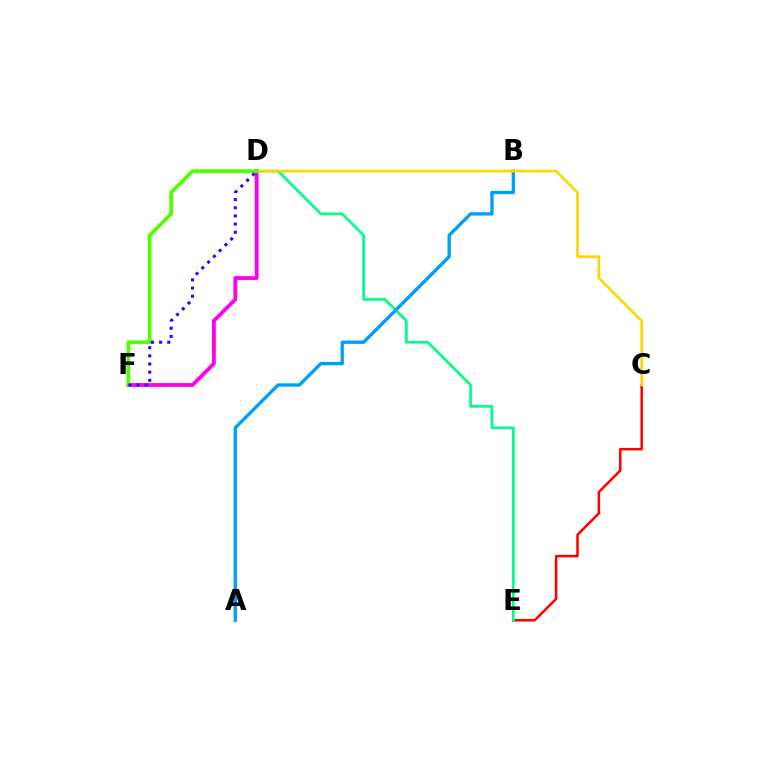{('C', 'E'): [{'color': '#ff0000', 'line_style': 'solid', 'thickness': 1.81}], ('D', 'E'): [{'color': '#00ff86', 'line_style': 'solid', 'thickness': 1.95}], ('D', 'F'): [{'color': '#ff00ed', 'line_style': 'solid', 'thickness': 2.75}, {'color': '#4fff00', 'line_style': 'solid', 'thickness': 2.65}, {'color': '#3700ff', 'line_style': 'dotted', 'thickness': 2.22}], ('A', 'B'): [{'color': '#009eff', 'line_style': 'solid', 'thickness': 2.41}], ('C', 'D'): [{'color': '#ffd500', 'line_style': 'solid', 'thickness': 1.91}]}